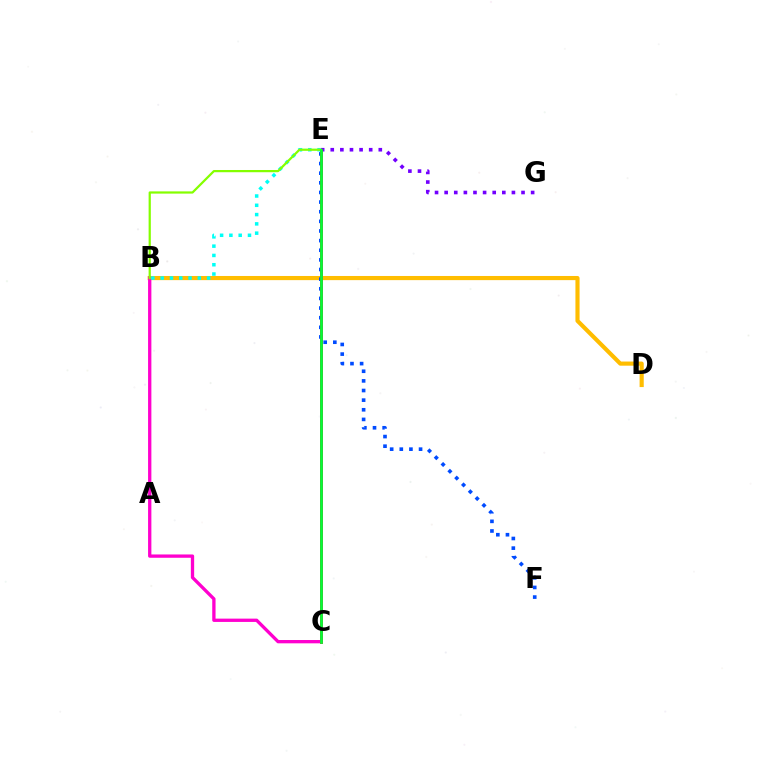{('B', 'D'): [{'color': '#ffbd00', 'line_style': 'solid', 'thickness': 2.98}], ('E', 'G'): [{'color': '#7200ff', 'line_style': 'dotted', 'thickness': 2.61}], ('E', 'F'): [{'color': '#004bff', 'line_style': 'dotted', 'thickness': 2.62}], ('B', 'C'): [{'color': '#ff00cf', 'line_style': 'solid', 'thickness': 2.38}], ('B', 'E'): [{'color': '#00fff6', 'line_style': 'dotted', 'thickness': 2.52}, {'color': '#84ff00', 'line_style': 'solid', 'thickness': 1.6}], ('C', 'E'): [{'color': '#ff0000', 'line_style': 'solid', 'thickness': 2.03}, {'color': '#00ff39', 'line_style': 'solid', 'thickness': 1.93}]}